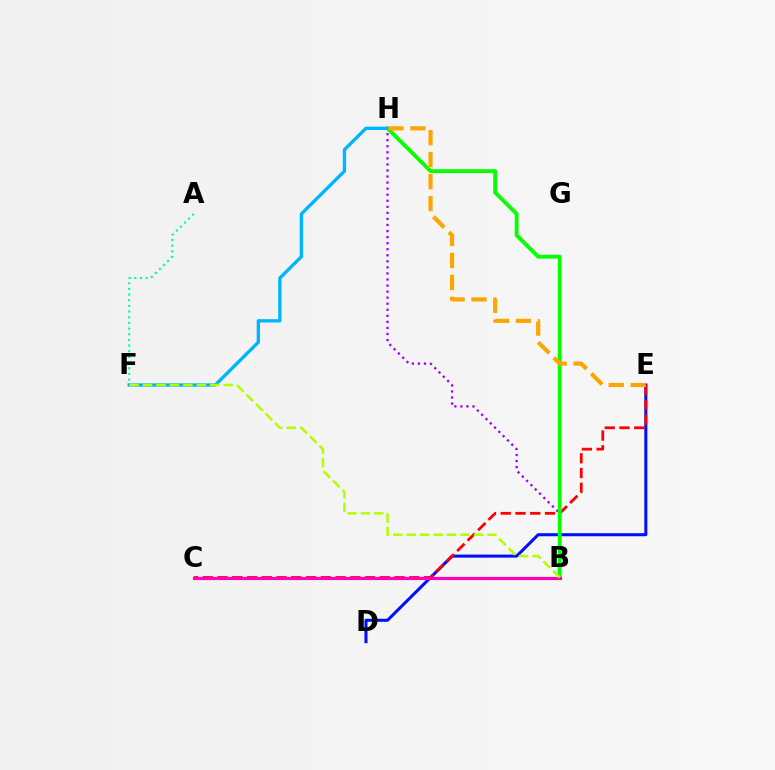{('A', 'F'): [{'color': '#00ff9d', 'line_style': 'dotted', 'thickness': 1.54}], ('B', 'H'): [{'color': '#9b00ff', 'line_style': 'dotted', 'thickness': 1.65}, {'color': '#08ff00', 'line_style': 'solid', 'thickness': 2.78}], ('D', 'E'): [{'color': '#0010ff', 'line_style': 'solid', 'thickness': 2.19}], ('C', 'E'): [{'color': '#ff0000', 'line_style': 'dashed', 'thickness': 2.0}], ('F', 'H'): [{'color': '#00b5ff', 'line_style': 'solid', 'thickness': 2.4}], ('B', 'C'): [{'color': '#ff00bd', 'line_style': 'solid', 'thickness': 2.3}], ('E', 'H'): [{'color': '#ffa500', 'line_style': 'dashed', 'thickness': 2.98}], ('B', 'F'): [{'color': '#b3ff00', 'line_style': 'dashed', 'thickness': 1.83}]}